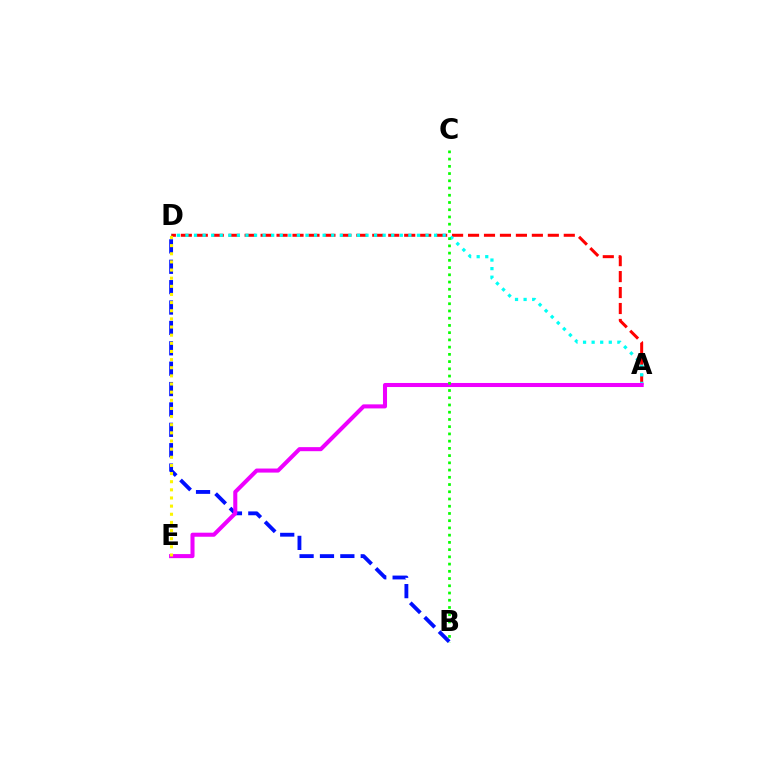{('A', 'D'): [{'color': '#ff0000', 'line_style': 'dashed', 'thickness': 2.17}, {'color': '#00fff6', 'line_style': 'dotted', 'thickness': 2.33}], ('B', 'D'): [{'color': '#0010ff', 'line_style': 'dashed', 'thickness': 2.77}], ('A', 'E'): [{'color': '#ee00ff', 'line_style': 'solid', 'thickness': 2.92}], ('B', 'C'): [{'color': '#08ff00', 'line_style': 'dotted', 'thickness': 1.96}], ('D', 'E'): [{'color': '#fcf500', 'line_style': 'dotted', 'thickness': 2.21}]}